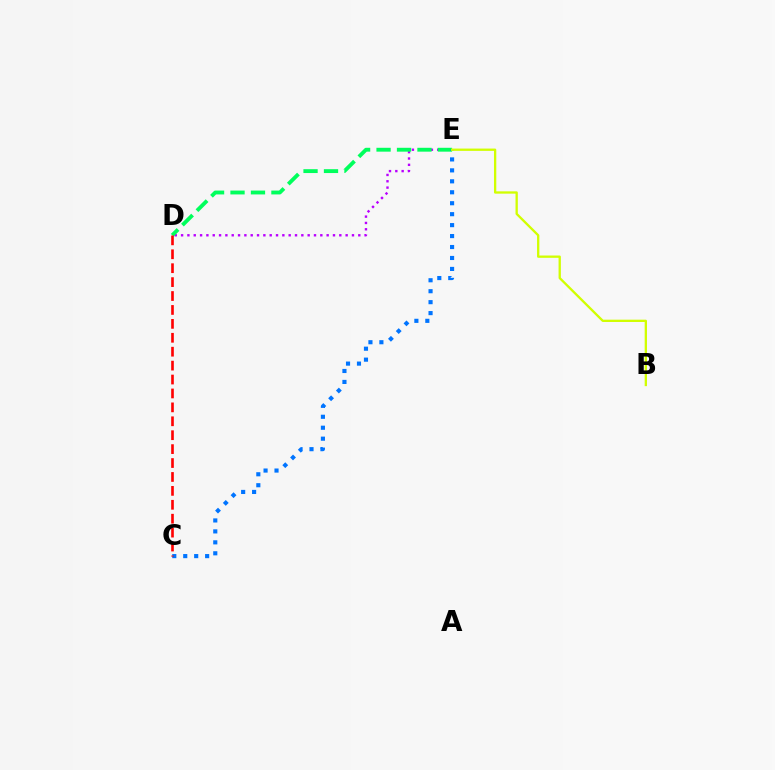{('D', 'E'): [{'color': '#b900ff', 'line_style': 'dotted', 'thickness': 1.72}, {'color': '#00ff5c', 'line_style': 'dashed', 'thickness': 2.78}], ('C', 'E'): [{'color': '#0074ff', 'line_style': 'dotted', 'thickness': 2.98}], ('B', 'E'): [{'color': '#d1ff00', 'line_style': 'solid', 'thickness': 1.66}], ('C', 'D'): [{'color': '#ff0000', 'line_style': 'dashed', 'thickness': 1.89}]}